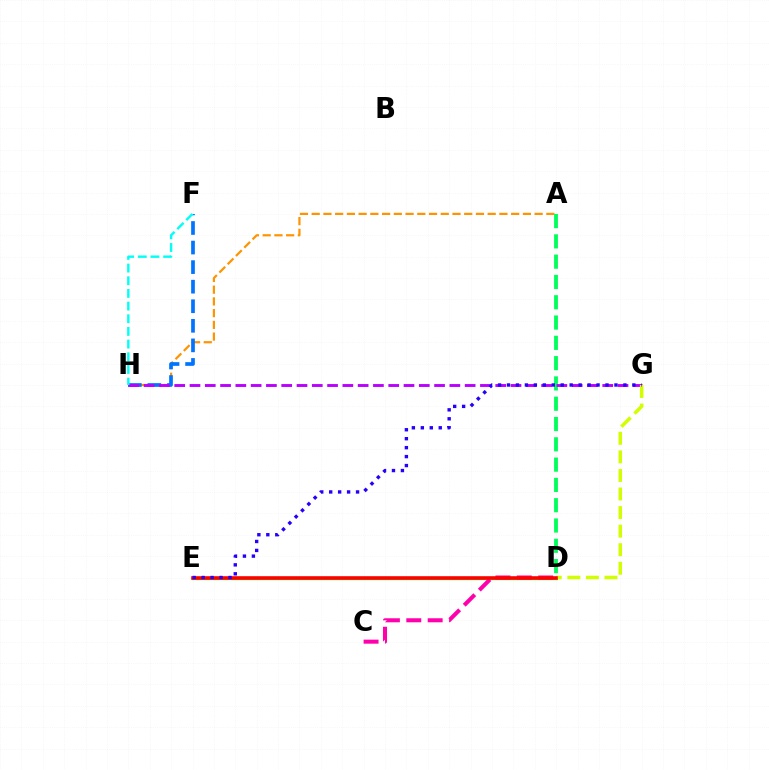{('A', 'H'): [{'color': '#ff9400', 'line_style': 'dashed', 'thickness': 1.59}], ('A', 'D'): [{'color': '#00ff5c', 'line_style': 'dashed', 'thickness': 2.76}], ('F', 'H'): [{'color': '#0074ff', 'line_style': 'dashed', 'thickness': 2.66}, {'color': '#00fff6', 'line_style': 'dashed', 'thickness': 1.72}], ('D', 'E'): [{'color': '#3dff00', 'line_style': 'solid', 'thickness': 2.36}, {'color': '#ff0000', 'line_style': 'solid', 'thickness': 2.58}], ('C', 'D'): [{'color': '#ff00ac', 'line_style': 'dashed', 'thickness': 2.9}], ('G', 'H'): [{'color': '#b900ff', 'line_style': 'dashed', 'thickness': 2.08}], ('D', 'G'): [{'color': '#d1ff00', 'line_style': 'dashed', 'thickness': 2.52}], ('E', 'G'): [{'color': '#2500ff', 'line_style': 'dotted', 'thickness': 2.43}]}